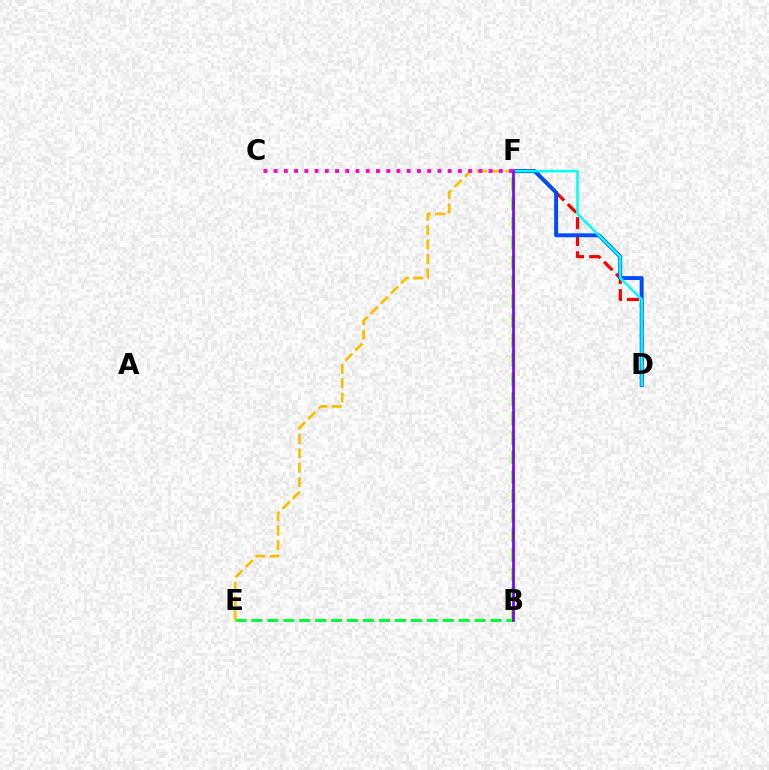{('D', 'F'): [{'color': '#ff0000', 'line_style': 'dashed', 'thickness': 2.31}, {'color': '#004bff', 'line_style': 'solid', 'thickness': 2.83}, {'color': '#00fff6', 'line_style': 'solid', 'thickness': 1.81}], ('B', 'E'): [{'color': '#00ff39', 'line_style': 'dashed', 'thickness': 2.17}], ('E', 'F'): [{'color': '#ffbd00', 'line_style': 'dashed', 'thickness': 1.95}], ('B', 'F'): [{'color': '#84ff00', 'line_style': 'dashed', 'thickness': 2.65}, {'color': '#7200ff', 'line_style': 'solid', 'thickness': 1.9}], ('C', 'F'): [{'color': '#ff00cf', 'line_style': 'dotted', 'thickness': 2.78}]}